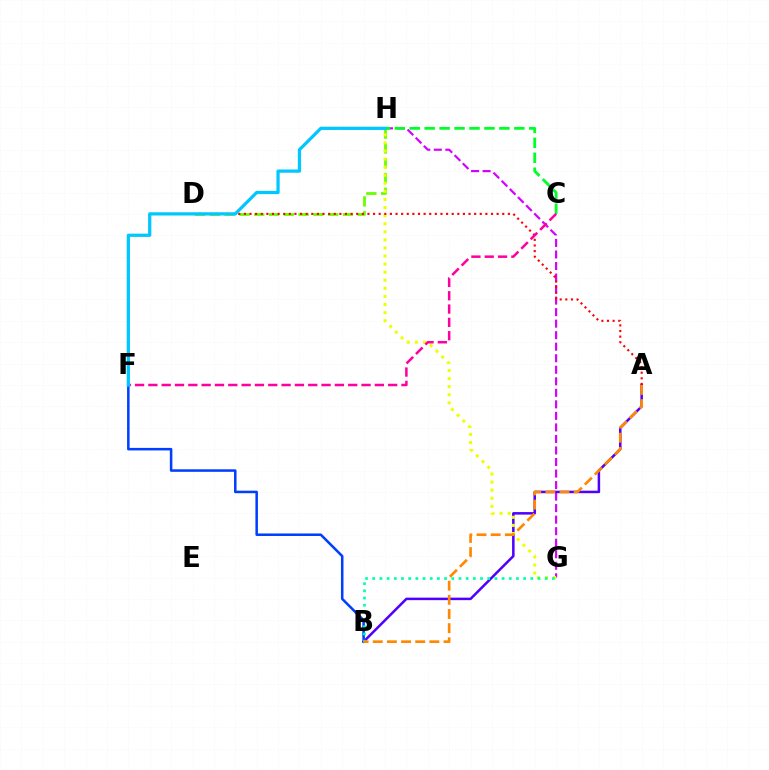{('G', 'H'): [{'color': '#d600ff', 'line_style': 'dashed', 'thickness': 1.57}, {'color': '#eeff00', 'line_style': 'dotted', 'thickness': 2.2}], ('D', 'H'): [{'color': '#66ff00', 'line_style': 'dashed', 'thickness': 2.01}], ('A', 'B'): [{'color': '#4f00ff', 'line_style': 'solid', 'thickness': 1.81}, {'color': '#ff8800', 'line_style': 'dashed', 'thickness': 1.92}], ('B', 'F'): [{'color': '#003fff', 'line_style': 'solid', 'thickness': 1.82}], ('A', 'D'): [{'color': '#ff0000', 'line_style': 'dotted', 'thickness': 1.53}], ('B', 'G'): [{'color': '#00ffaf', 'line_style': 'dotted', 'thickness': 1.95}], ('C', 'H'): [{'color': '#00ff27', 'line_style': 'dashed', 'thickness': 2.03}], ('C', 'F'): [{'color': '#ff00a0', 'line_style': 'dashed', 'thickness': 1.81}], ('F', 'H'): [{'color': '#00c7ff', 'line_style': 'solid', 'thickness': 2.33}]}